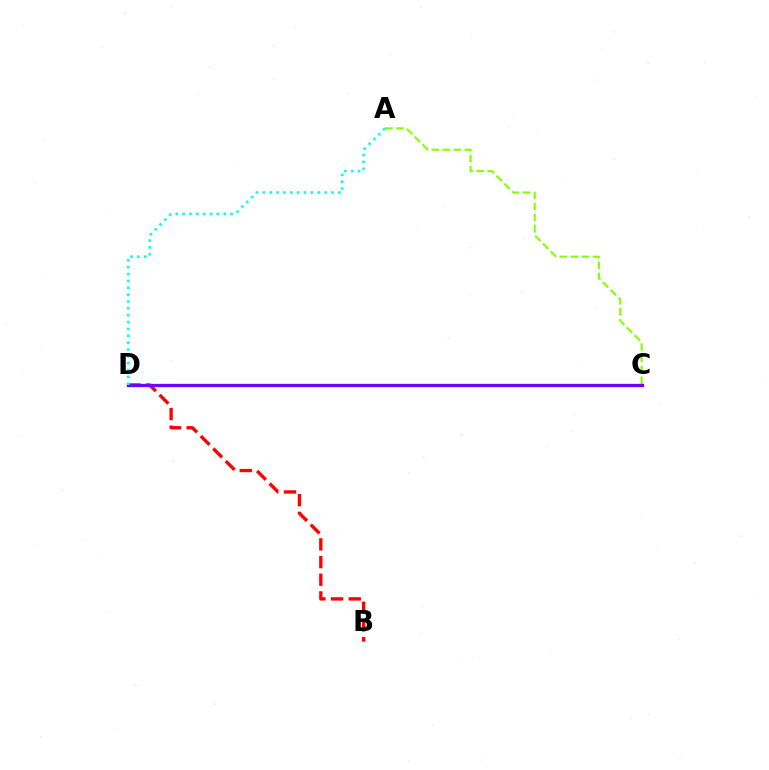{('A', 'C'): [{'color': '#84ff00', 'line_style': 'dashed', 'thickness': 1.5}], ('B', 'D'): [{'color': '#ff0000', 'line_style': 'dashed', 'thickness': 2.4}], ('C', 'D'): [{'color': '#7200ff', 'line_style': 'solid', 'thickness': 2.38}], ('A', 'D'): [{'color': '#00fff6', 'line_style': 'dotted', 'thickness': 1.86}]}